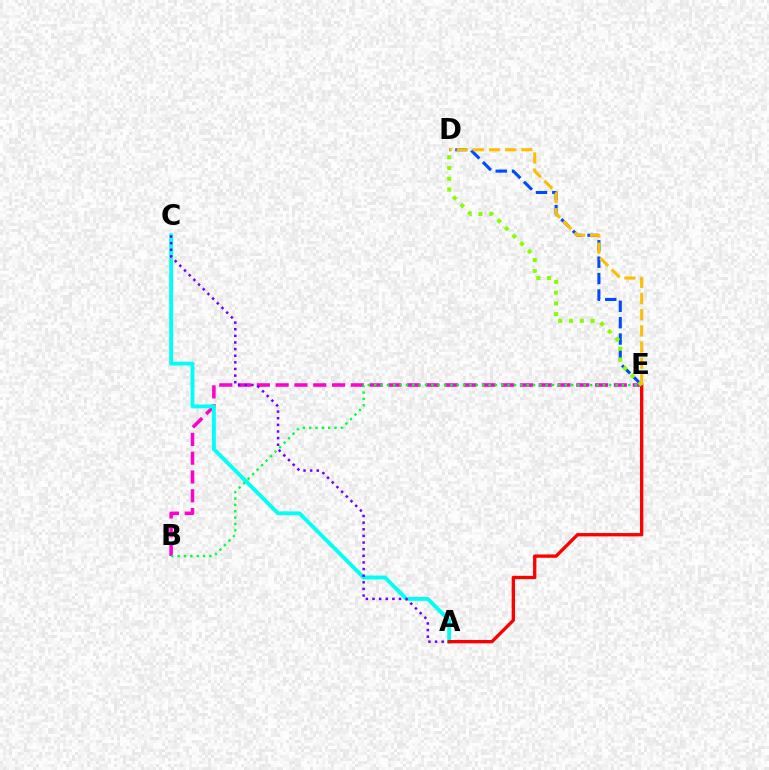{('B', 'E'): [{'color': '#ff00cf', 'line_style': 'dashed', 'thickness': 2.55}, {'color': '#00ff39', 'line_style': 'dotted', 'thickness': 1.73}], ('A', 'C'): [{'color': '#00fff6', 'line_style': 'solid', 'thickness': 2.8}, {'color': '#7200ff', 'line_style': 'dotted', 'thickness': 1.8}], ('D', 'E'): [{'color': '#004bff', 'line_style': 'dashed', 'thickness': 2.22}, {'color': '#84ff00', 'line_style': 'dotted', 'thickness': 2.93}, {'color': '#ffbd00', 'line_style': 'dashed', 'thickness': 2.19}], ('A', 'E'): [{'color': '#ff0000', 'line_style': 'solid', 'thickness': 2.4}]}